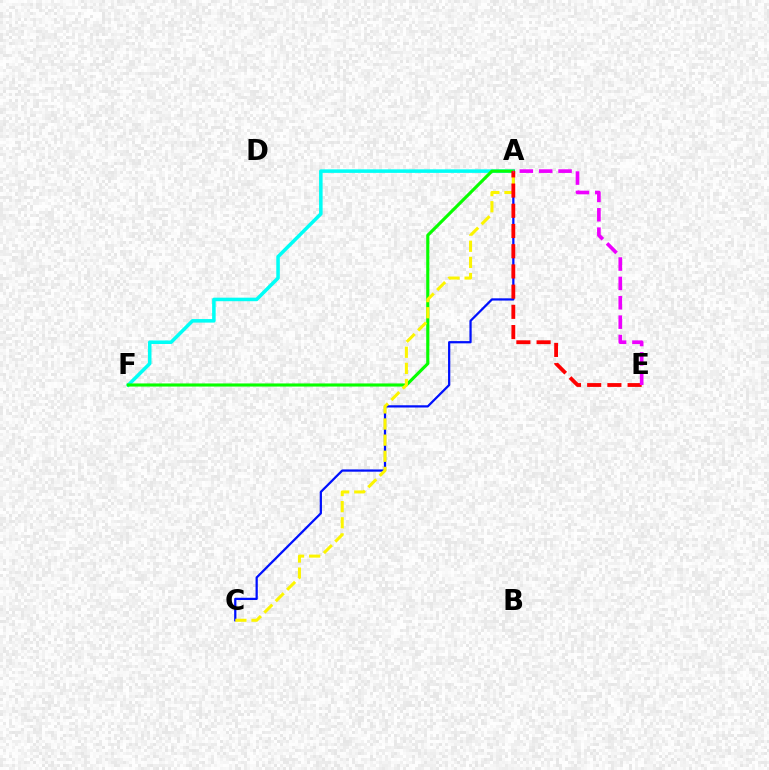{('A', 'C'): [{'color': '#0010ff', 'line_style': 'solid', 'thickness': 1.62}, {'color': '#fcf500', 'line_style': 'dashed', 'thickness': 2.19}], ('A', 'F'): [{'color': '#00fff6', 'line_style': 'solid', 'thickness': 2.54}, {'color': '#08ff00', 'line_style': 'solid', 'thickness': 2.25}], ('A', 'E'): [{'color': '#ff0000', 'line_style': 'dashed', 'thickness': 2.75}, {'color': '#ee00ff', 'line_style': 'dashed', 'thickness': 2.63}]}